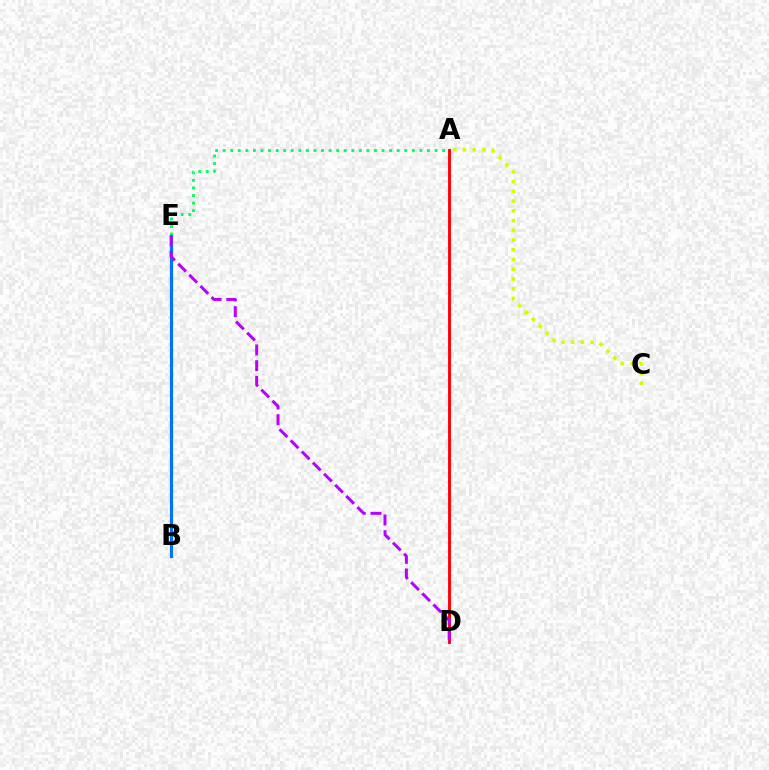{('B', 'E'): [{'color': '#0074ff', 'line_style': 'solid', 'thickness': 2.29}], ('A', 'E'): [{'color': '#00ff5c', 'line_style': 'dotted', 'thickness': 2.06}], ('A', 'D'): [{'color': '#ff0000', 'line_style': 'solid', 'thickness': 2.07}], ('D', 'E'): [{'color': '#b900ff', 'line_style': 'dashed', 'thickness': 2.13}], ('A', 'C'): [{'color': '#d1ff00', 'line_style': 'dotted', 'thickness': 2.65}]}